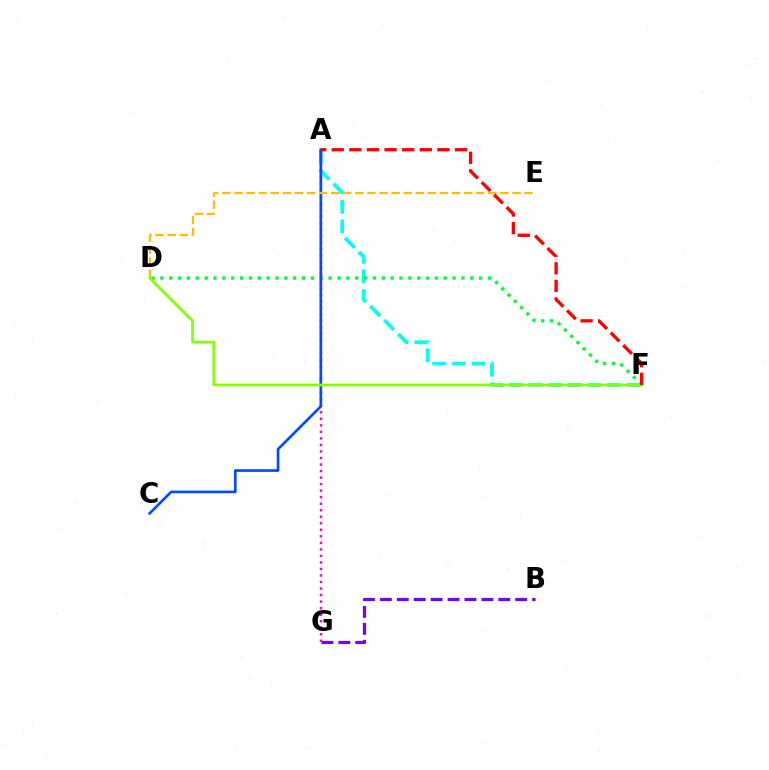{('A', 'F'): [{'color': '#00fff6', 'line_style': 'dashed', 'thickness': 2.67}, {'color': '#ff0000', 'line_style': 'dashed', 'thickness': 2.39}], ('A', 'G'): [{'color': '#ff00cf', 'line_style': 'dotted', 'thickness': 1.77}], ('D', 'F'): [{'color': '#00ff39', 'line_style': 'dotted', 'thickness': 2.41}, {'color': '#84ff00', 'line_style': 'solid', 'thickness': 1.97}], ('B', 'G'): [{'color': '#7200ff', 'line_style': 'dashed', 'thickness': 2.3}], ('A', 'C'): [{'color': '#004bff', 'line_style': 'solid', 'thickness': 1.91}], ('D', 'E'): [{'color': '#ffbd00', 'line_style': 'dashed', 'thickness': 1.64}]}